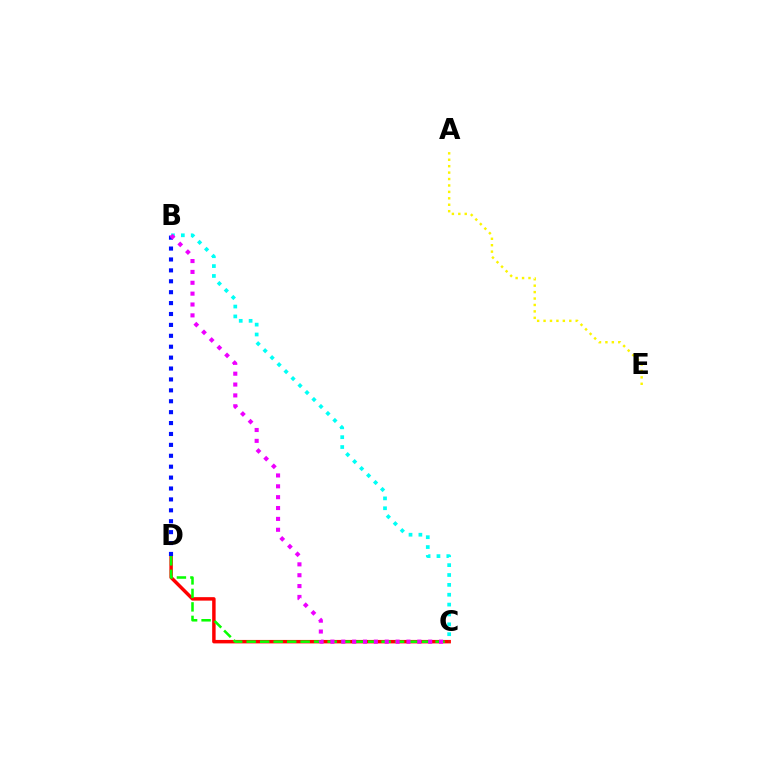{('C', 'D'): [{'color': '#ff0000', 'line_style': 'solid', 'thickness': 2.49}, {'color': '#08ff00', 'line_style': 'dashed', 'thickness': 1.83}], ('B', 'D'): [{'color': '#0010ff', 'line_style': 'dotted', 'thickness': 2.96}], ('B', 'C'): [{'color': '#00fff6', 'line_style': 'dotted', 'thickness': 2.68}, {'color': '#ee00ff', 'line_style': 'dotted', 'thickness': 2.95}], ('A', 'E'): [{'color': '#fcf500', 'line_style': 'dotted', 'thickness': 1.75}]}